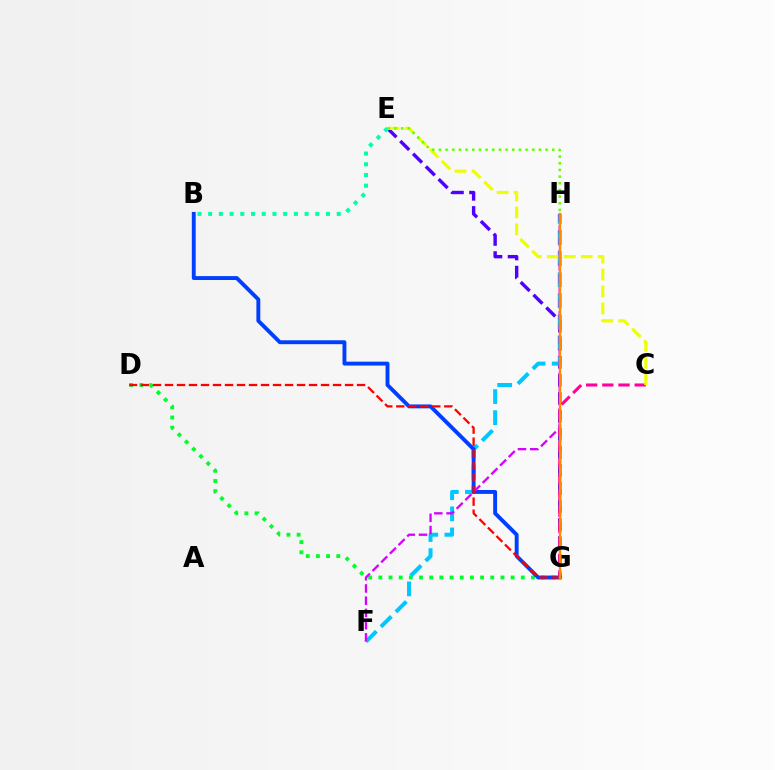{('E', 'G'): [{'color': '#4f00ff', 'line_style': 'dashed', 'thickness': 2.45}], ('B', 'E'): [{'color': '#00ffaf', 'line_style': 'dotted', 'thickness': 2.91}], ('C', 'G'): [{'color': '#ff00a0', 'line_style': 'dashed', 'thickness': 2.2}], ('D', 'G'): [{'color': '#00ff27', 'line_style': 'dotted', 'thickness': 2.76}, {'color': '#ff0000', 'line_style': 'dashed', 'thickness': 1.63}], ('F', 'H'): [{'color': '#00c7ff', 'line_style': 'dashed', 'thickness': 2.87}, {'color': '#d600ff', 'line_style': 'dashed', 'thickness': 1.66}], ('B', 'G'): [{'color': '#003fff', 'line_style': 'solid', 'thickness': 2.8}], ('C', 'E'): [{'color': '#eeff00', 'line_style': 'dashed', 'thickness': 2.3}], ('E', 'H'): [{'color': '#66ff00', 'line_style': 'dotted', 'thickness': 1.81}], ('G', 'H'): [{'color': '#ff8800', 'line_style': 'solid', 'thickness': 1.73}]}